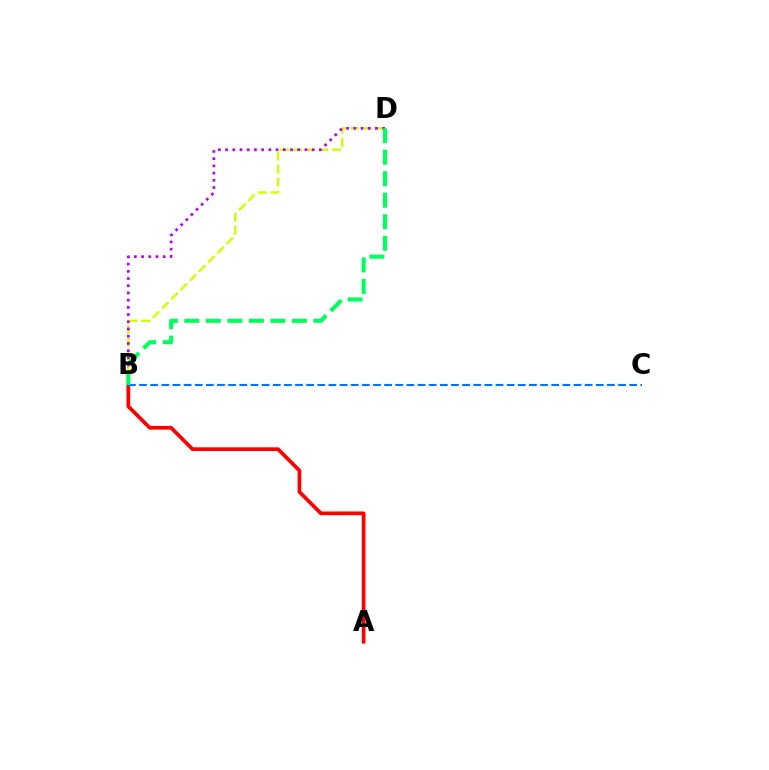{('B', 'D'): [{'color': '#d1ff00', 'line_style': 'dashed', 'thickness': 1.77}, {'color': '#b900ff', 'line_style': 'dotted', 'thickness': 1.96}, {'color': '#00ff5c', 'line_style': 'dashed', 'thickness': 2.92}], ('A', 'B'): [{'color': '#ff0000', 'line_style': 'solid', 'thickness': 2.67}], ('B', 'C'): [{'color': '#0074ff', 'line_style': 'dashed', 'thickness': 1.51}]}